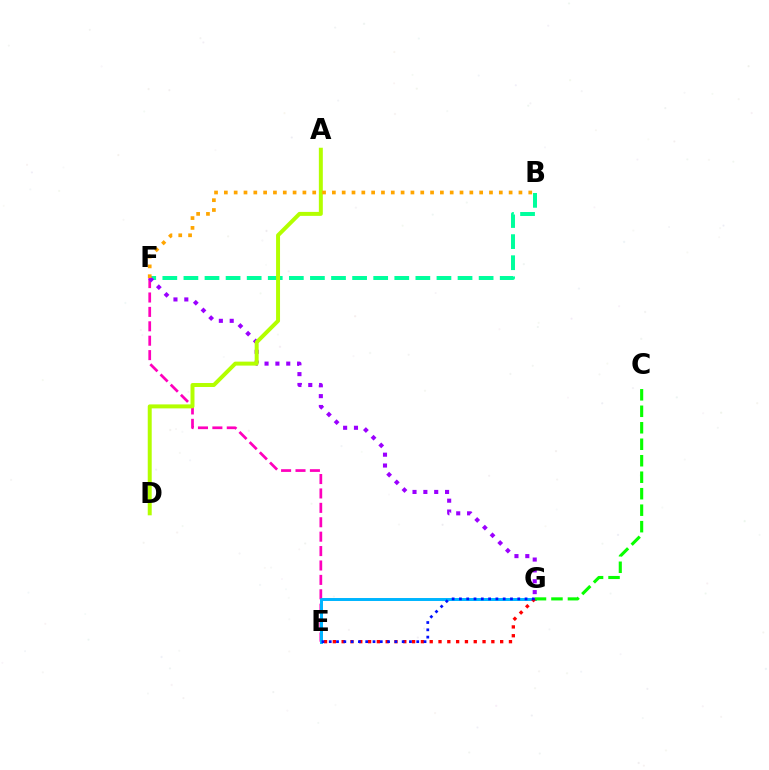{('E', 'F'): [{'color': '#ff00bd', 'line_style': 'dashed', 'thickness': 1.96}], ('B', 'F'): [{'color': '#00ff9d', 'line_style': 'dashed', 'thickness': 2.86}, {'color': '#ffa500', 'line_style': 'dotted', 'thickness': 2.67}], ('F', 'G'): [{'color': '#9b00ff', 'line_style': 'dotted', 'thickness': 2.95}], ('E', 'G'): [{'color': '#00b5ff', 'line_style': 'solid', 'thickness': 2.14}, {'color': '#ff0000', 'line_style': 'dotted', 'thickness': 2.39}, {'color': '#0010ff', 'line_style': 'dotted', 'thickness': 1.98}], ('A', 'D'): [{'color': '#b3ff00', 'line_style': 'solid', 'thickness': 2.86}], ('C', 'G'): [{'color': '#08ff00', 'line_style': 'dashed', 'thickness': 2.24}]}